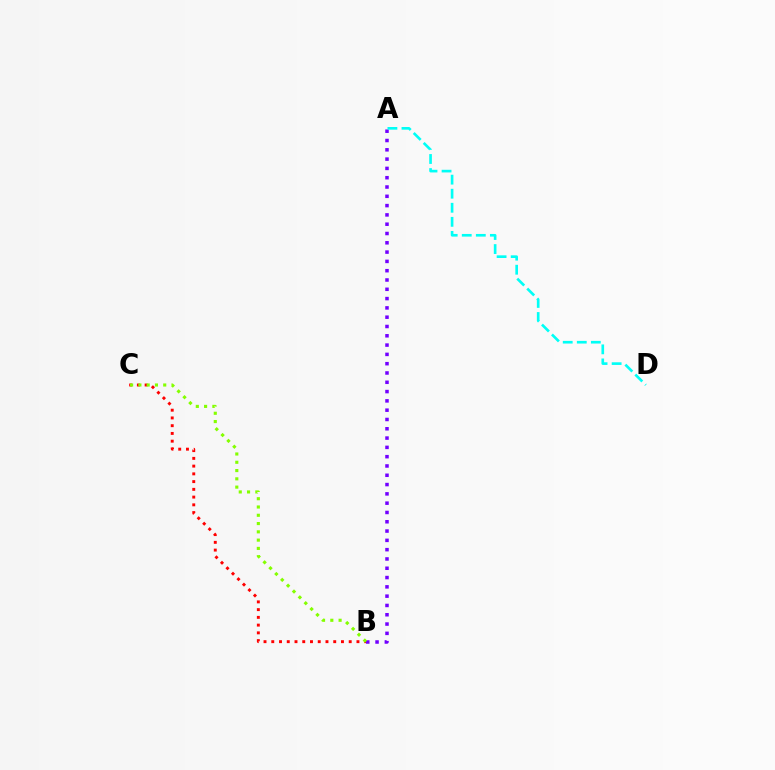{('A', 'B'): [{'color': '#7200ff', 'line_style': 'dotted', 'thickness': 2.53}], ('B', 'C'): [{'color': '#ff0000', 'line_style': 'dotted', 'thickness': 2.1}, {'color': '#84ff00', 'line_style': 'dotted', 'thickness': 2.25}], ('A', 'D'): [{'color': '#00fff6', 'line_style': 'dashed', 'thickness': 1.91}]}